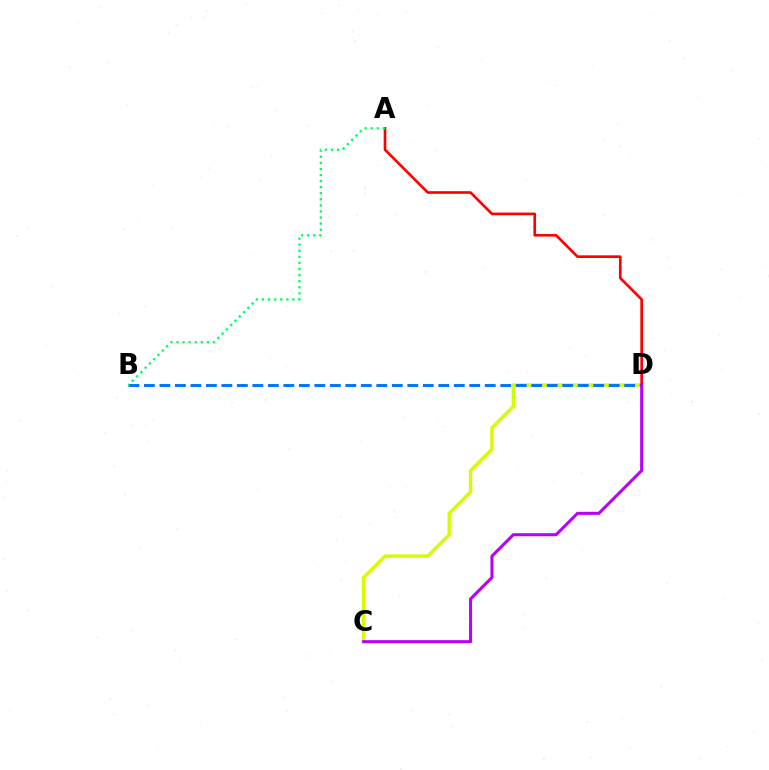{('C', 'D'): [{'color': '#d1ff00', 'line_style': 'solid', 'thickness': 2.45}, {'color': '#b900ff', 'line_style': 'solid', 'thickness': 2.19}], ('B', 'D'): [{'color': '#0074ff', 'line_style': 'dashed', 'thickness': 2.1}], ('A', 'D'): [{'color': '#ff0000', 'line_style': 'solid', 'thickness': 1.91}], ('A', 'B'): [{'color': '#00ff5c', 'line_style': 'dotted', 'thickness': 1.65}]}